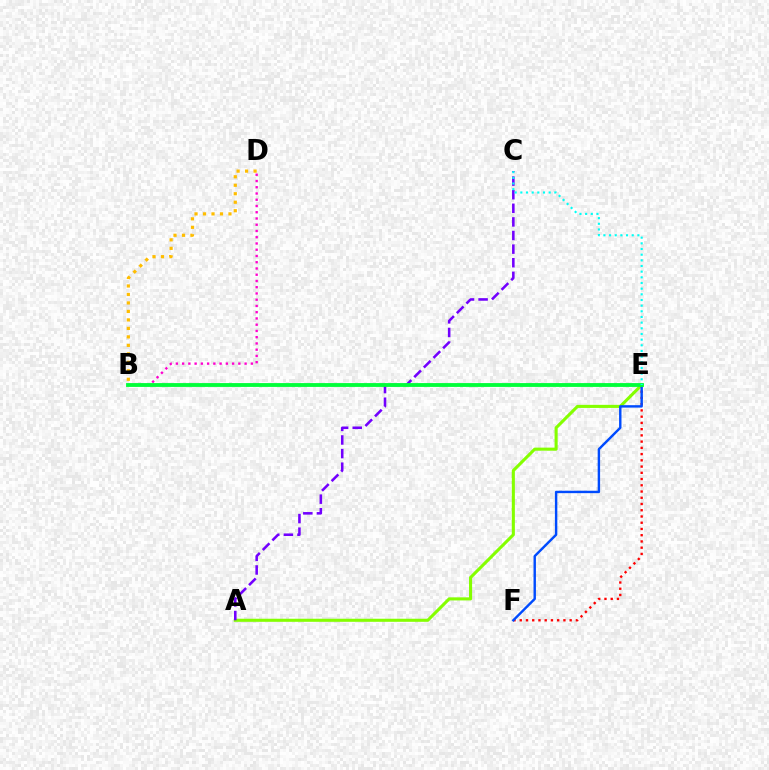{('E', 'F'): [{'color': '#ff0000', 'line_style': 'dotted', 'thickness': 1.7}, {'color': '#004bff', 'line_style': 'solid', 'thickness': 1.74}], ('A', 'E'): [{'color': '#84ff00', 'line_style': 'solid', 'thickness': 2.22}], ('B', 'D'): [{'color': '#ff00cf', 'line_style': 'dotted', 'thickness': 1.7}, {'color': '#ffbd00', 'line_style': 'dotted', 'thickness': 2.31}], ('A', 'C'): [{'color': '#7200ff', 'line_style': 'dashed', 'thickness': 1.85}], ('B', 'E'): [{'color': '#00ff39', 'line_style': 'solid', 'thickness': 2.75}], ('C', 'E'): [{'color': '#00fff6', 'line_style': 'dotted', 'thickness': 1.54}]}